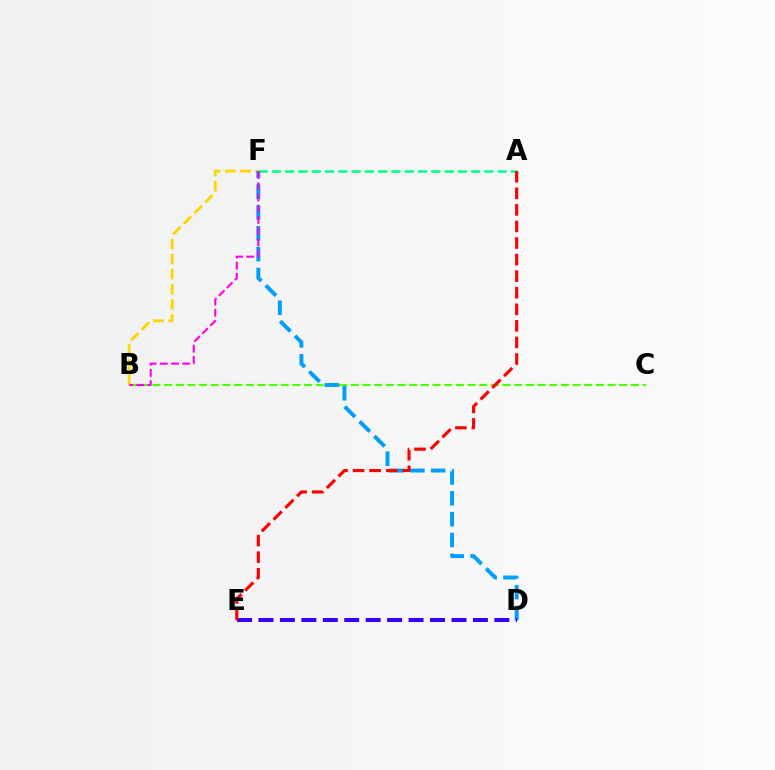{('A', 'F'): [{'color': '#00ff86', 'line_style': 'dashed', 'thickness': 1.8}], ('B', 'C'): [{'color': '#4fff00', 'line_style': 'dashed', 'thickness': 1.59}], ('B', 'F'): [{'color': '#ffd500', 'line_style': 'dashed', 'thickness': 2.05}, {'color': '#ff00ed', 'line_style': 'dashed', 'thickness': 1.52}], ('D', 'F'): [{'color': '#009eff', 'line_style': 'dashed', 'thickness': 2.83}], ('D', 'E'): [{'color': '#3700ff', 'line_style': 'dashed', 'thickness': 2.91}], ('A', 'E'): [{'color': '#ff0000', 'line_style': 'dashed', 'thickness': 2.25}]}